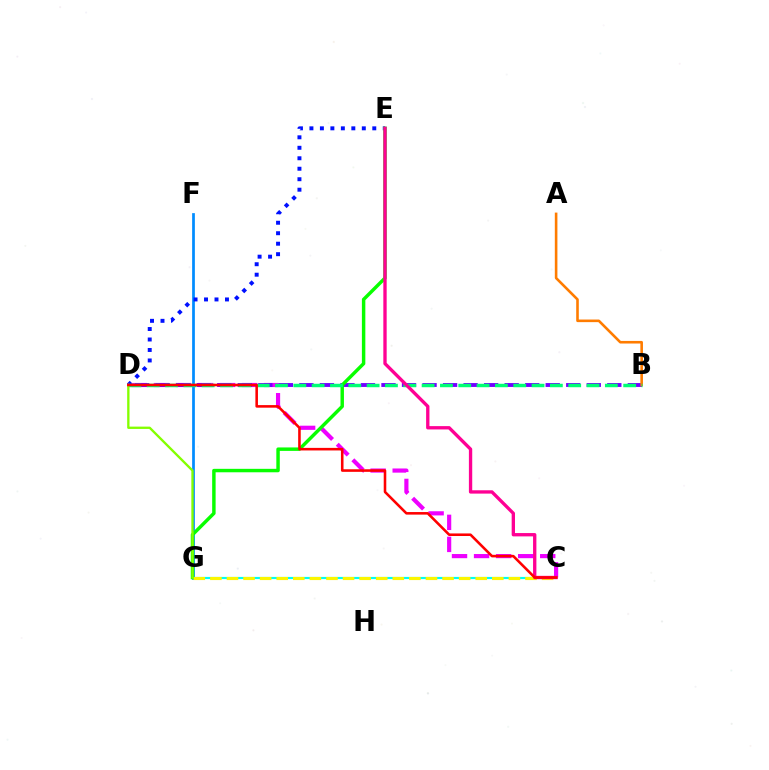{('F', 'G'): [{'color': '#008cff', 'line_style': 'solid', 'thickness': 1.96}], ('C', 'G'): [{'color': '#00fff6', 'line_style': 'solid', 'thickness': 1.56}, {'color': '#fcf500', 'line_style': 'dashed', 'thickness': 2.25}], ('D', 'E'): [{'color': '#0010ff', 'line_style': 'dotted', 'thickness': 2.85}], ('C', 'D'): [{'color': '#ee00ff', 'line_style': 'dashed', 'thickness': 3.0}, {'color': '#ff0000', 'line_style': 'solid', 'thickness': 1.85}], ('B', 'D'): [{'color': '#7200ff', 'line_style': 'dashed', 'thickness': 2.79}, {'color': '#00ff74', 'line_style': 'dashed', 'thickness': 2.49}], ('E', 'G'): [{'color': '#08ff00', 'line_style': 'solid', 'thickness': 2.48}], ('A', 'B'): [{'color': '#ff7c00', 'line_style': 'solid', 'thickness': 1.87}], ('C', 'E'): [{'color': '#ff0094', 'line_style': 'solid', 'thickness': 2.4}], ('D', 'G'): [{'color': '#84ff00', 'line_style': 'solid', 'thickness': 1.68}]}